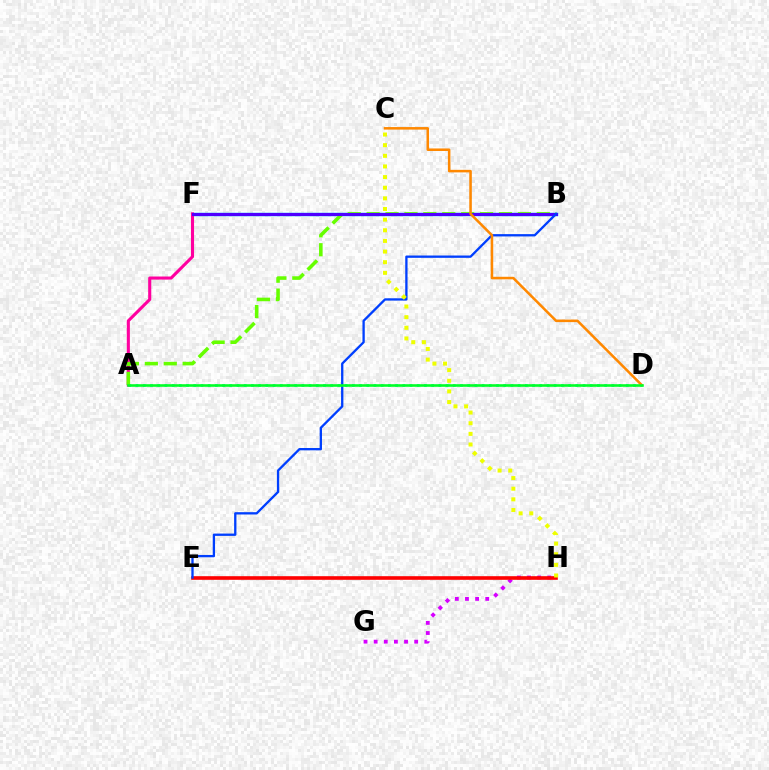{('A', 'D'): [{'color': '#00ffaf', 'line_style': 'dotted', 'thickness': 1.96}, {'color': '#00ff27', 'line_style': 'solid', 'thickness': 1.87}], ('B', 'F'): [{'color': '#00c7ff', 'line_style': 'solid', 'thickness': 2.47}, {'color': '#4f00ff', 'line_style': 'solid', 'thickness': 2.24}], ('G', 'H'): [{'color': '#d600ff', 'line_style': 'dotted', 'thickness': 2.75}], ('E', 'H'): [{'color': '#ff0000', 'line_style': 'solid', 'thickness': 2.61}], ('A', 'F'): [{'color': '#ff00a0', 'line_style': 'solid', 'thickness': 2.23}], ('A', 'B'): [{'color': '#66ff00', 'line_style': 'dashed', 'thickness': 2.57}], ('B', 'E'): [{'color': '#003fff', 'line_style': 'solid', 'thickness': 1.66}], ('C', 'D'): [{'color': '#ff8800', 'line_style': 'solid', 'thickness': 1.83}], ('C', 'H'): [{'color': '#eeff00', 'line_style': 'dotted', 'thickness': 2.89}]}